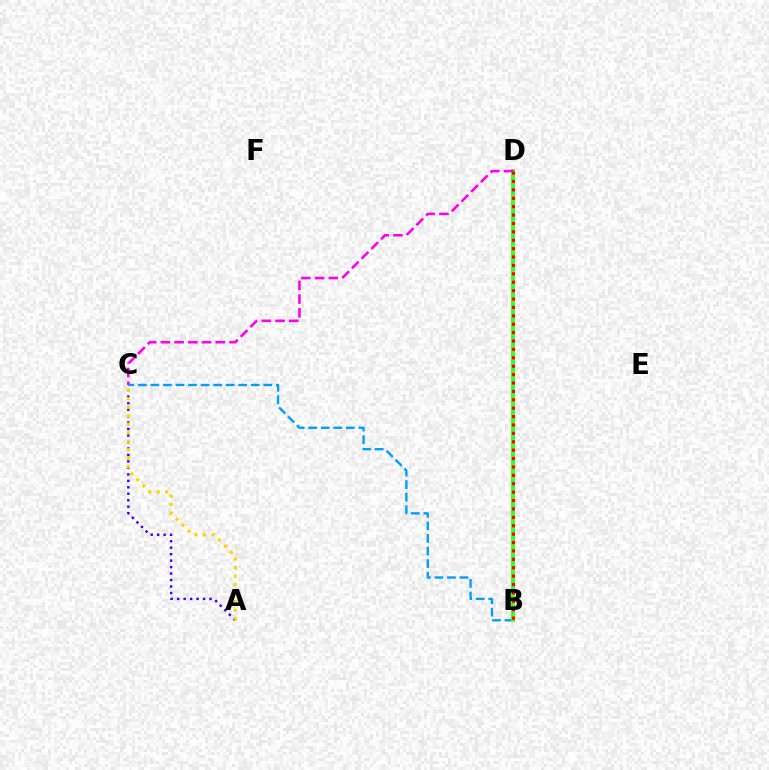{('B', 'C'): [{'color': '#009eff', 'line_style': 'dashed', 'thickness': 1.7}], ('B', 'D'): [{'color': '#4fff00', 'line_style': 'solid', 'thickness': 2.87}, {'color': '#00ff86', 'line_style': 'dotted', 'thickness': 1.7}, {'color': '#ff0000', 'line_style': 'dotted', 'thickness': 2.28}], ('A', 'C'): [{'color': '#3700ff', 'line_style': 'dotted', 'thickness': 1.76}, {'color': '#ffd500', 'line_style': 'dotted', 'thickness': 2.31}], ('C', 'D'): [{'color': '#ff00ed', 'line_style': 'dashed', 'thickness': 1.86}]}